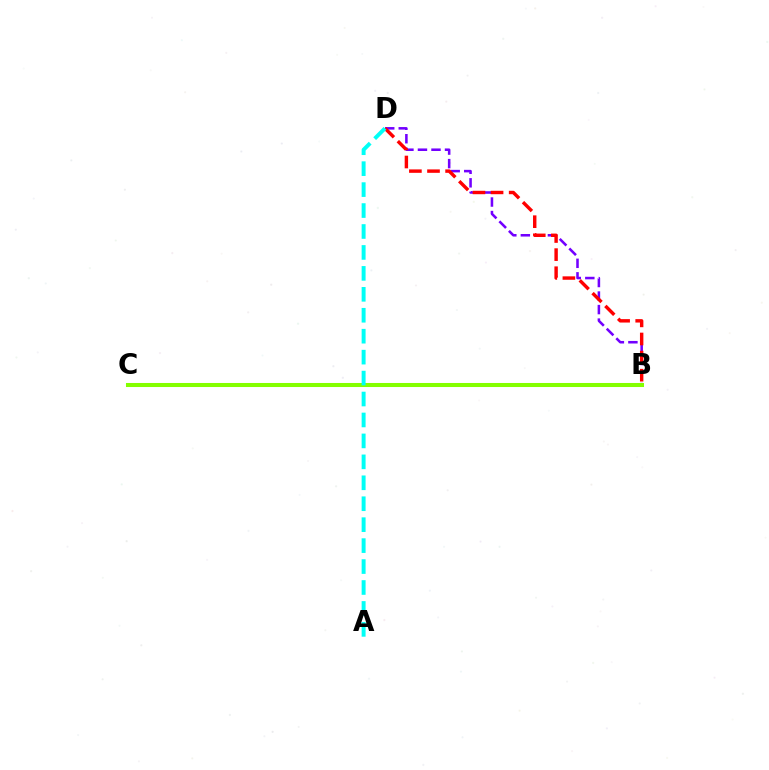{('B', 'D'): [{'color': '#7200ff', 'line_style': 'dashed', 'thickness': 1.84}, {'color': '#ff0000', 'line_style': 'dashed', 'thickness': 2.46}], ('B', 'C'): [{'color': '#84ff00', 'line_style': 'solid', 'thickness': 2.91}], ('A', 'D'): [{'color': '#00fff6', 'line_style': 'dashed', 'thickness': 2.84}]}